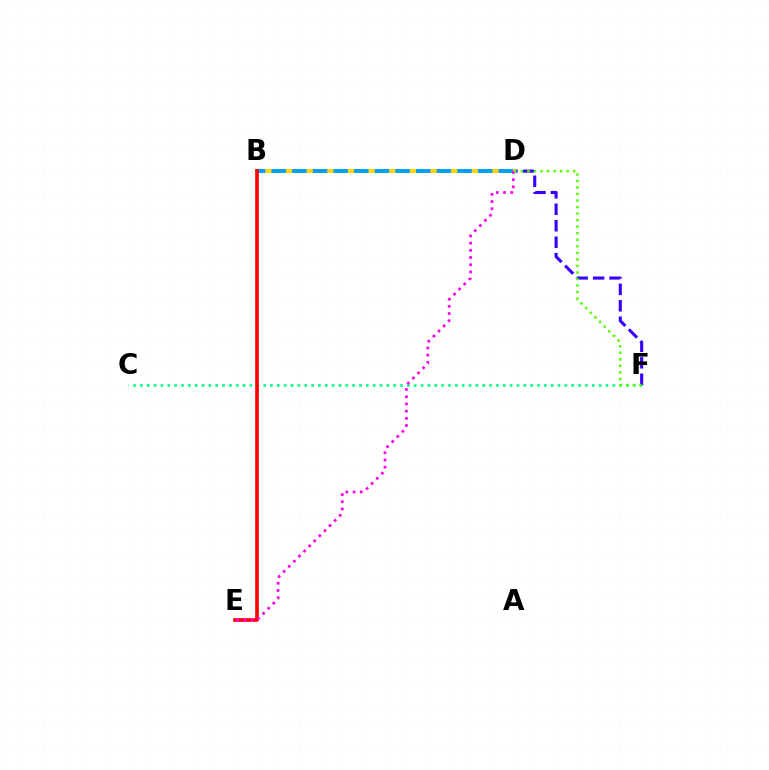{('C', 'F'): [{'color': '#00ff86', 'line_style': 'dotted', 'thickness': 1.86}], ('D', 'F'): [{'color': '#3700ff', 'line_style': 'dashed', 'thickness': 2.24}, {'color': '#4fff00', 'line_style': 'dotted', 'thickness': 1.78}], ('B', 'D'): [{'color': '#ffd500', 'line_style': 'solid', 'thickness': 2.88}, {'color': '#009eff', 'line_style': 'dashed', 'thickness': 2.8}], ('B', 'E'): [{'color': '#ff0000', 'line_style': 'solid', 'thickness': 2.64}], ('D', 'E'): [{'color': '#ff00ed', 'line_style': 'dotted', 'thickness': 1.96}]}